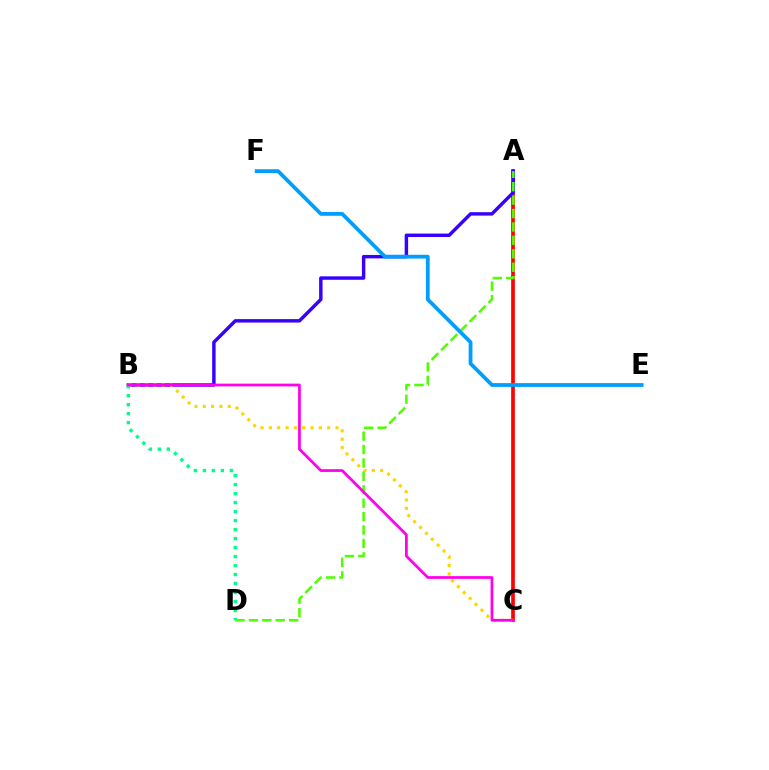{('A', 'C'): [{'color': '#ff0000', 'line_style': 'solid', 'thickness': 2.64}], ('A', 'B'): [{'color': '#3700ff', 'line_style': 'solid', 'thickness': 2.47}], ('B', 'C'): [{'color': '#ffd500', 'line_style': 'dotted', 'thickness': 2.26}, {'color': '#ff00ed', 'line_style': 'solid', 'thickness': 1.98}], ('A', 'D'): [{'color': '#4fff00', 'line_style': 'dashed', 'thickness': 1.82}], ('B', 'D'): [{'color': '#00ff86', 'line_style': 'dotted', 'thickness': 2.44}], ('E', 'F'): [{'color': '#009eff', 'line_style': 'solid', 'thickness': 2.72}]}